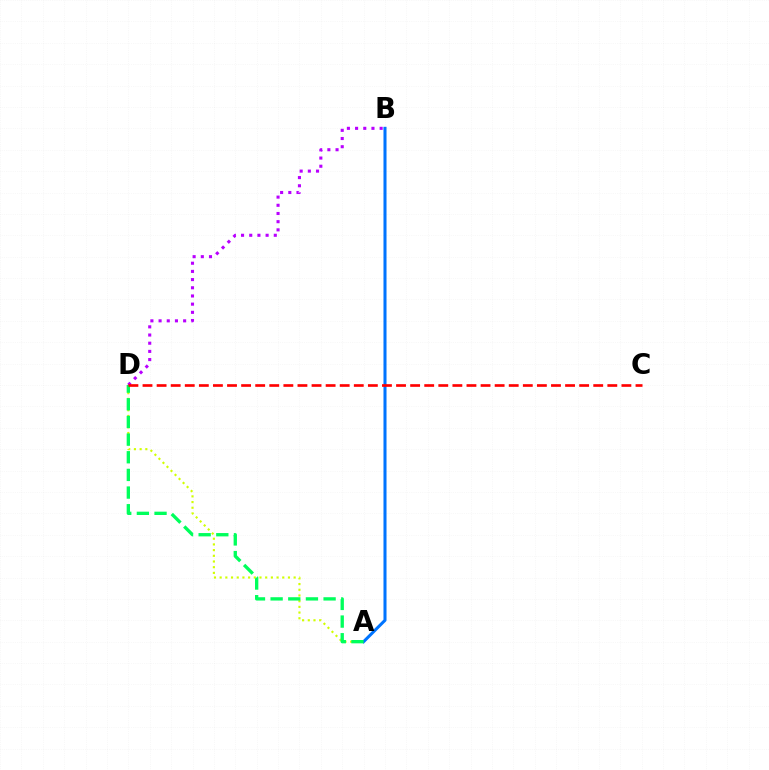{('A', 'D'): [{'color': '#d1ff00', 'line_style': 'dotted', 'thickness': 1.55}, {'color': '#00ff5c', 'line_style': 'dashed', 'thickness': 2.4}], ('A', 'B'): [{'color': '#0074ff', 'line_style': 'solid', 'thickness': 2.19}], ('B', 'D'): [{'color': '#b900ff', 'line_style': 'dotted', 'thickness': 2.22}], ('C', 'D'): [{'color': '#ff0000', 'line_style': 'dashed', 'thickness': 1.91}]}